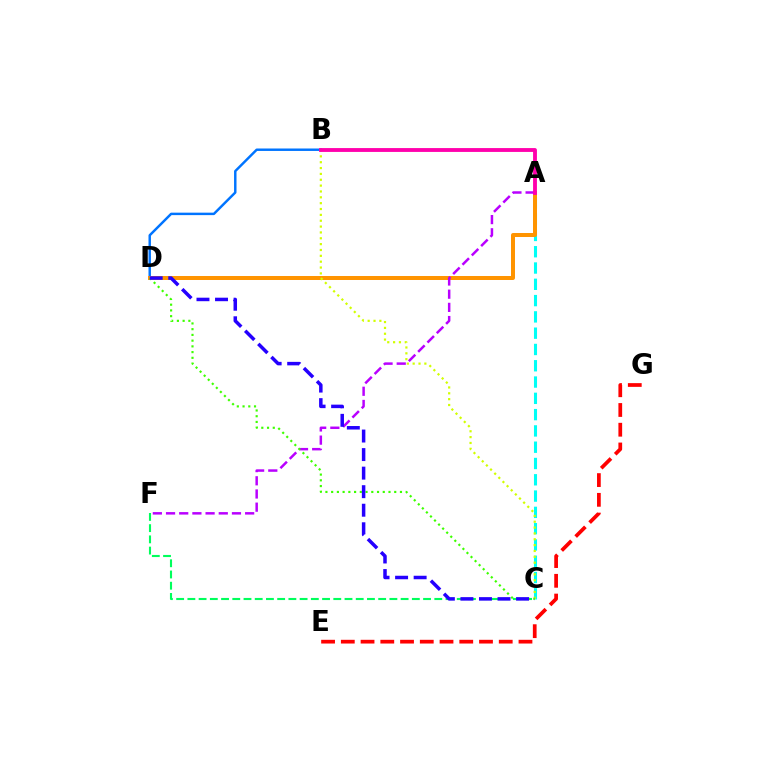{('E', 'G'): [{'color': '#ff0000', 'line_style': 'dashed', 'thickness': 2.68}], ('B', 'D'): [{'color': '#0074ff', 'line_style': 'solid', 'thickness': 1.77}], ('A', 'C'): [{'color': '#00fff6', 'line_style': 'dashed', 'thickness': 2.21}], ('C', 'F'): [{'color': '#00ff5c', 'line_style': 'dashed', 'thickness': 1.52}], ('A', 'D'): [{'color': '#ff9400', 'line_style': 'solid', 'thickness': 2.87}], ('A', 'F'): [{'color': '#b900ff', 'line_style': 'dashed', 'thickness': 1.79}], ('B', 'C'): [{'color': '#d1ff00', 'line_style': 'dotted', 'thickness': 1.59}], ('C', 'D'): [{'color': '#3dff00', 'line_style': 'dotted', 'thickness': 1.56}, {'color': '#2500ff', 'line_style': 'dashed', 'thickness': 2.52}], ('A', 'B'): [{'color': '#ff00ac', 'line_style': 'solid', 'thickness': 2.77}]}